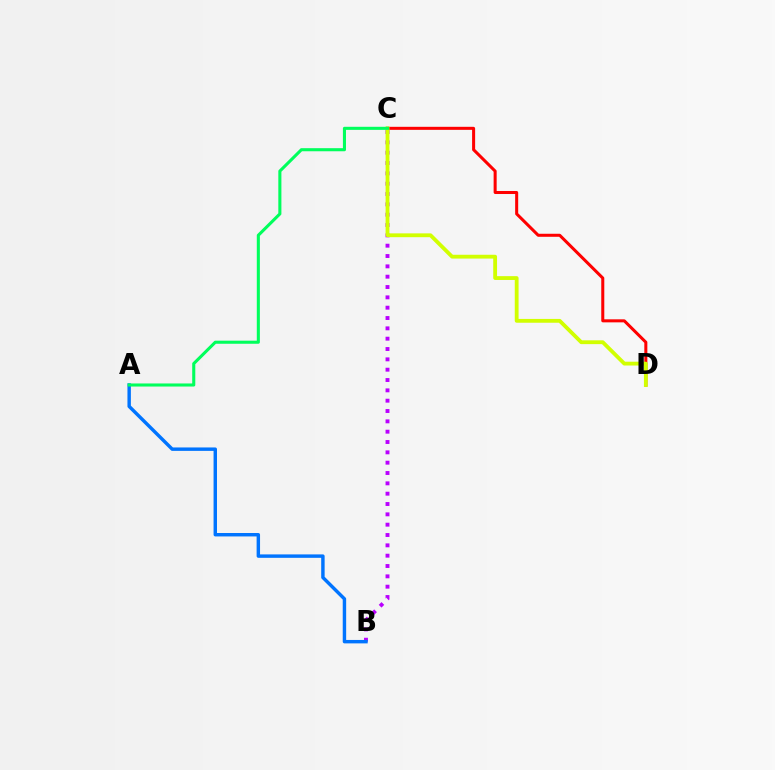{('B', 'C'): [{'color': '#b900ff', 'line_style': 'dotted', 'thickness': 2.81}], ('C', 'D'): [{'color': '#ff0000', 'line_style': 'solid', 'thickness': 2.18}, {'color': '#d1ff00', 'line_style': 'solid', 'thickness': 2.75}], ('A', 'B'): [{'color': '#0074ff', 'line_style': 'solid', 'thickness': 2.47}], ('A', 'C'): [{'color': '#00ff5c', 'line_style': 'solid', 'thickness': 2.21}]}